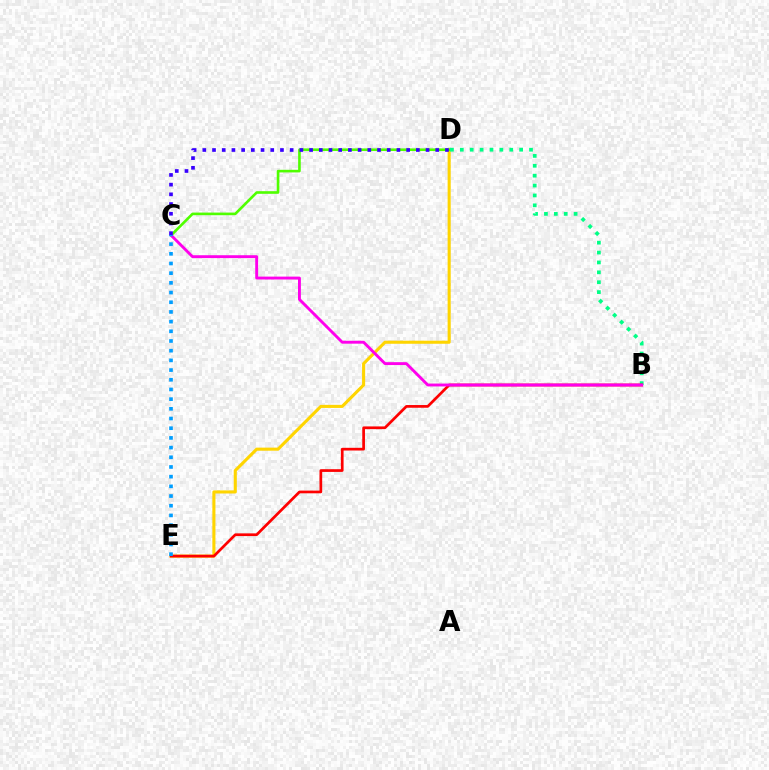{('D', 'E'): [{'color': '#ffd500', 'line_style': 'solid', 'thickness': 2.22}], ('C', 'D'): [{'color': '#4fff00', 'line_style': 'solid', 'thickness': 1.89}, {'color': '#3700ff', 'line_style': 'dotted', 'thickness': 2.64}], ('B', 'D'): [{'color': '#00ff86', 'line_style': 'dotted', 'thickness': 2.69}], ('B', 'E'): [{'color': '#ff0000', 'line_style': 'solid', 'thickness': 1.95}], ('B', 'C'): [{'color': '#ff00ed', 'line_style': 'solid', 'thickness': 2.08}], ('C', 'E'): [{'color': '#009eff', 'line_style': 'dotted', 'thickness': 2.63}]}